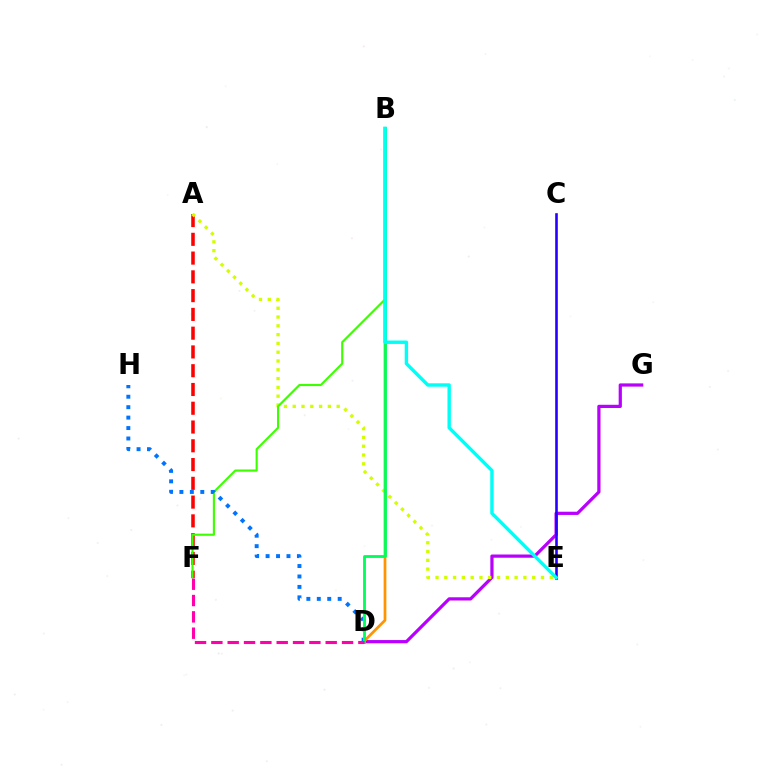{('A', 'F'): [{'color': '#ff0000', 'line_style': 'dashed', 'thickness': 2.55}], ('D', 'G'): [{'color': '#b900ff', 'line_style': 'solid', 'thickness': 2.32}], ('A', 'E'): [{'color': '#d1ff00', 'line_style': 'dotted', 'thickness': 2.39}], ('B', 'F'): [{'color': '#3dff00', 'line_style': 'solid', 'thickness': 1.54}], ('C', 'E'): [{'color': '#2500ff', 'line_style': 'solid', 'thickness': 1.87}], ('B', 'D'): [{'color': '#ff9400', 'line_style': 'solid', 'thickness': 1.97}, {'color': '#00ff5c', 'line_style': 'solid', 'thickness': 2.05}], ('D', 'H'): [{'color': '#0074ff', 'line_style': 'dotted', 'thickness': 2.84}], ('D', 'F'): [{'color': '#ff00ac', 'line_style': 'dashed', 'thickness': 2.22}], ('B', 'E'): [{'color': '#00fff6', 'line_style': 'solid', 'thickness': 2.45}]}